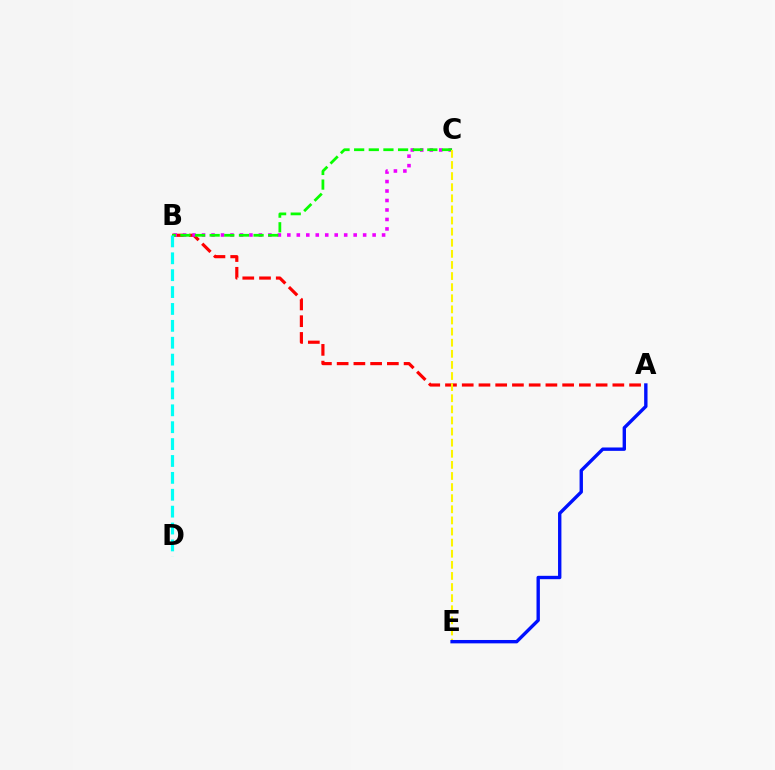{('A', 'B'): [{'color': '#ff0000', 'line_style': 'dashed', 'thickness': 2.27}], ('B', 'C'): [{'color': '#ee00ff', 'line_style': 'dotted', 'thickness': 2.57}, {'color': '#08ff00', 'line_style': 'dashed', 'thickness': 1.99}], ('C', 'E'): [{'color': '#fcf500', 'line_style': 'dashed', 'thickness': 1.51}], ('A', 'E'): [{'color': '#0010ff', 'line_style': 'solid', 'thickness': 2.43}], ('B', 'D'): [{'color': '#00fff6', 'line_style': 'dashed', 'thickness': 2.29}]}